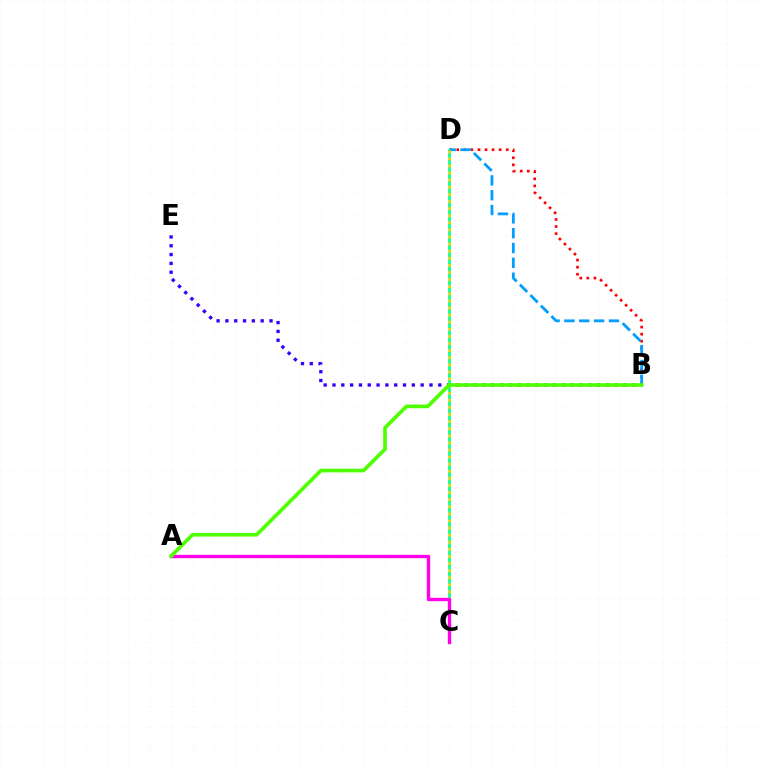{('B', 'E'): [{'color': '#3700ff', 'line_style': 'dotted', 'thickness': 2.4}], ('B', 'D'): [{'color': '#ff0000', 'line_style': 'dotted', 'thickness': 1.92}, {'color': '#009eff', 'line_style': 'dashed', 'thickness': 2.02}], ('C', 'D'): [{'color': '#00ff86', 'line_style': 'solid', 'thickness': 1.86}, {'color': '#ffd500', 'line_style': 'dotted', 'thickness': 1.93}], ('A', 'C'): [{'color': '#ff00ed', 'line_style': 'solid', 'thickness': 2.42}], ('A', 'B'): [{'color': '#4fff00', 'line_style': 'solid', 'thickness': 2.64}]}